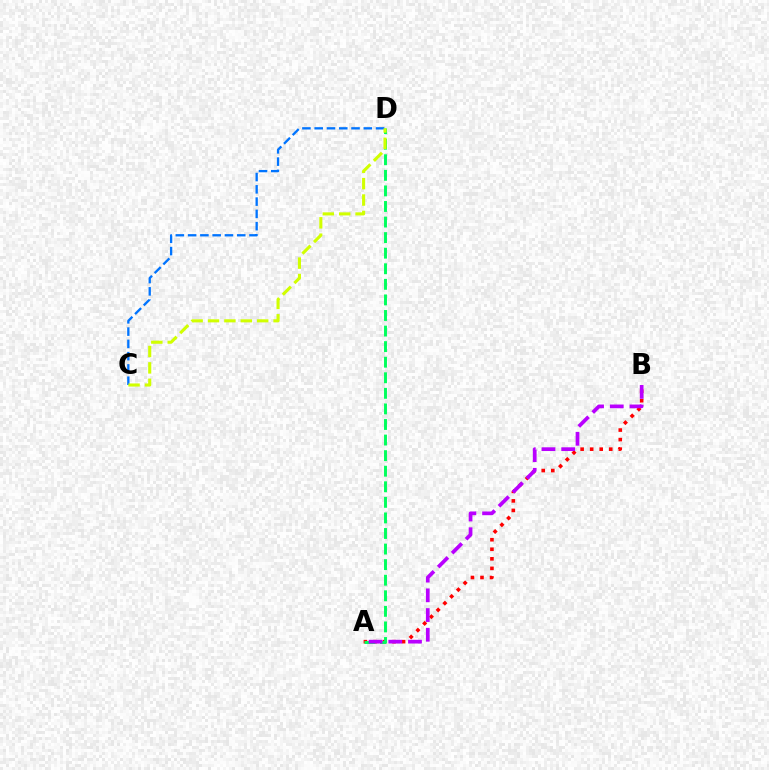{('A', 'B'): [{'color': '#ff0000', 'line_style': 'dotted', 'thickness': 2.59}, {'color': '#b900ff', 'line_style': 'dashed', 'thickness': 2.68}], ('C', 'D'): [{'color': '#0074ff', 'line_style': 'dashed', 'thickness': 1.67}, {'color': '#d1ff00', 'line_style': 'dashed', 'thickness': 2.23}], ('A', 'D'): [{'color': '#00ff5c', 'line_style': 'dashed', 'thickness': 2.12}]}